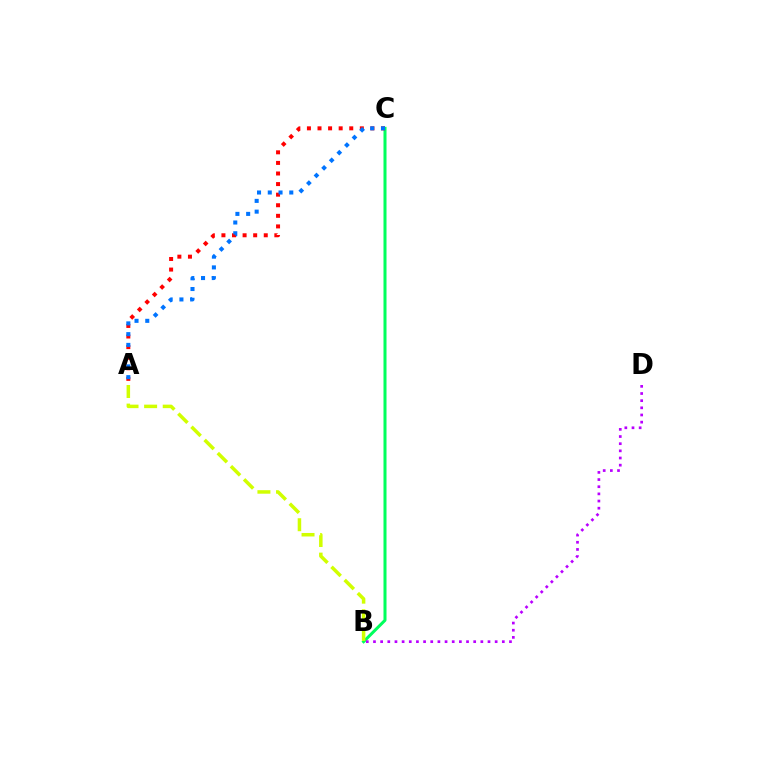{('B', 'C'): [{'color': '#00ff5c', 'line_style': 'solid', 'thickness': 2.18}], ('A', 'C'): [{'color': '#ff0000', 'line_style': 'dotted', 'thickness': 2.88}, {'color': '#0074ff', 'line_style': 'dotted', 'thickness': 2.92}], ('B', 'D'): [{'color': '#b900ff', 'line_style': 'dotted', 'thickness': 1.94}], ('A', 'B'): [{'color': '#d1ff00', 'line_style': 'dashed', 'thickness': 2.53}]}